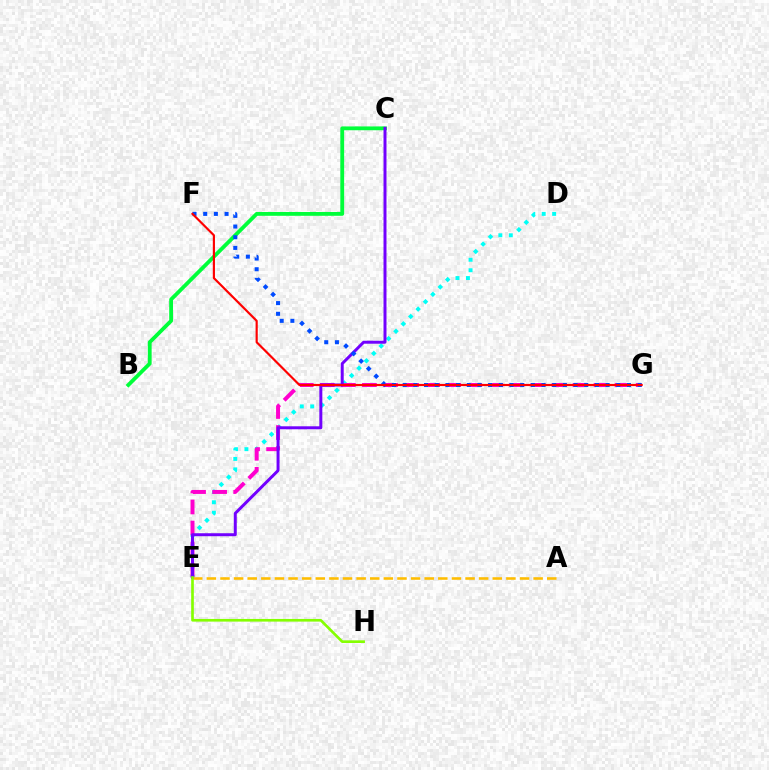{('B', 'C'): [{'color': '#00ff39', 'line_style': 'solid', 'thickness': 2.75}], ('D', 'E'): [{'color': '#00fff6', 'line_style': 'dotted', 'thickness': 2.84}], ('E', 'G'): [{'color': '#ff00cf', 'line_style': 'dashed', 'thickness': 2.86}], ('C', 'E'): [{'color': '#7200ff', 'line_style': 'solid', 'thickness': 2.14}], ('F', 'G'): [{'color': '#004bff', 'line_style': 'dotted', 'thickness': 2.9}, {'color': '#ff0000', 'line_style': 'solid', 'thickness': 1.56}], ('A', 'E'): [{'color': '#ffbd00', 'line_style': 'dashed', 'thickness': 1.85}], ('E', 'H'): [{'color': '#84ff00', 'line_style': 'solid', 'thickness': 1.91}]}